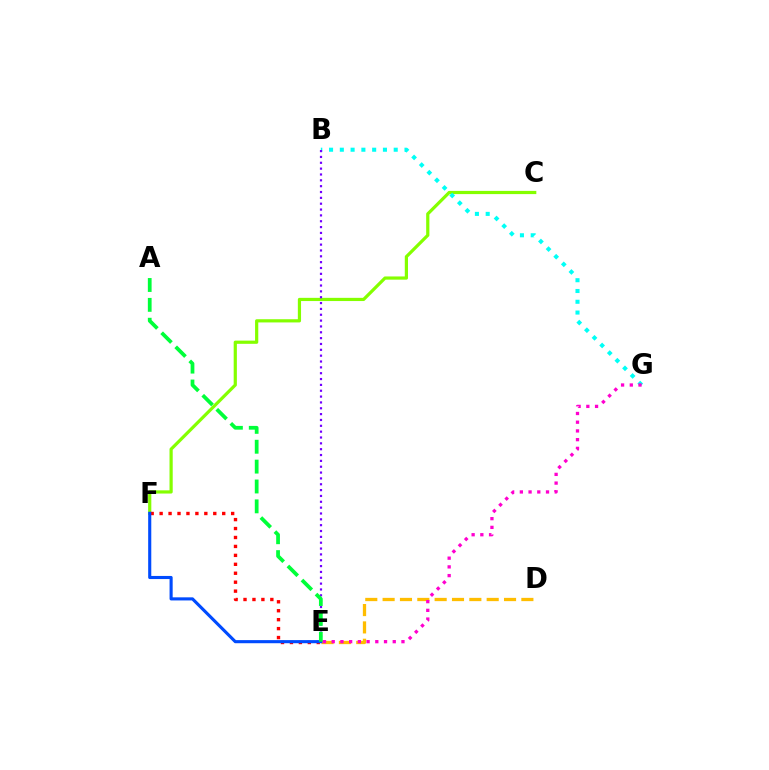{('C', 'F'): [{'color': '#84ff00', 'line_style': 'solid', 'thickness': 2.31}], ('E', 'F'): [{'color': '#ff0000', 'line_style': 'dotted', 'thickness': 2.43}, {'color': '#004bff', 'line_style': 'solid', 'thickness': 2.24}], ('B', 'G'): [{'color': '#00fff6', 'line_style': 'dotted', 'thickness': 2.93}], ('B', 'E'): [{'color': '#7200ff', 'line_style': 'dotted', 'thickness': 1.59}], ('D', 'E'): [{'color': '#ffbd00', 'line_style': 'dashed', 'thickness': 2.36}], ('A', 'E'): [{'color': '#00ff39', 'line_style': 'dashed', 'thickness': 2.7}], ('E', 'G'): [{'color': '#ff00cf', 'line_style': 'dotted', 'thickness': 2.37}]}